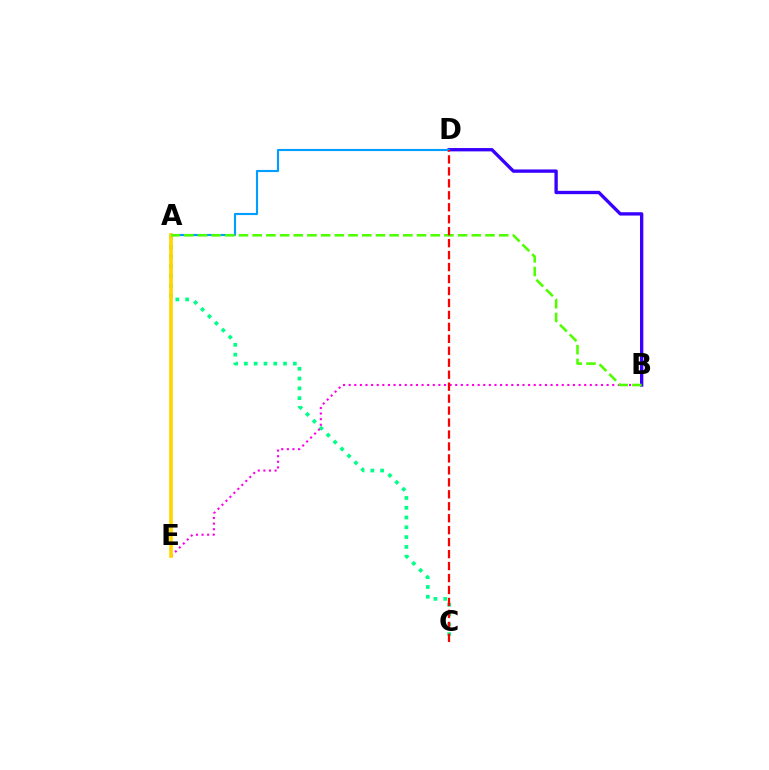{('A', 'C'): [{'color': '#00ff86', 'line_style': 'dotted', 'thickness': 2.66}], ('B', 'E'): [{'color': '#ff00ed', 'line_style': 'dotted', 'thickness': 1.52}], ('B', 'D'): [{'color': '#3700ff', 'line_style': 'solid', 'thickness': 2.4}], ('A', 'D'): [{'color': '#009eff', 'line_style': 'solid', 'thickness': 1.53}], ('A', 'E'): [{'color': '#ffd500', 'line_style': 'solid', 'thickness': 2.64}], ('A', 'B'): [{'color': '#4fff00', 'line_style': 'dashed', 'thickness': 1.86}], ('C', 'D'): [{'color': '#ff0000', 'line_style': 'dashed', 'thickness': 1.62}]}